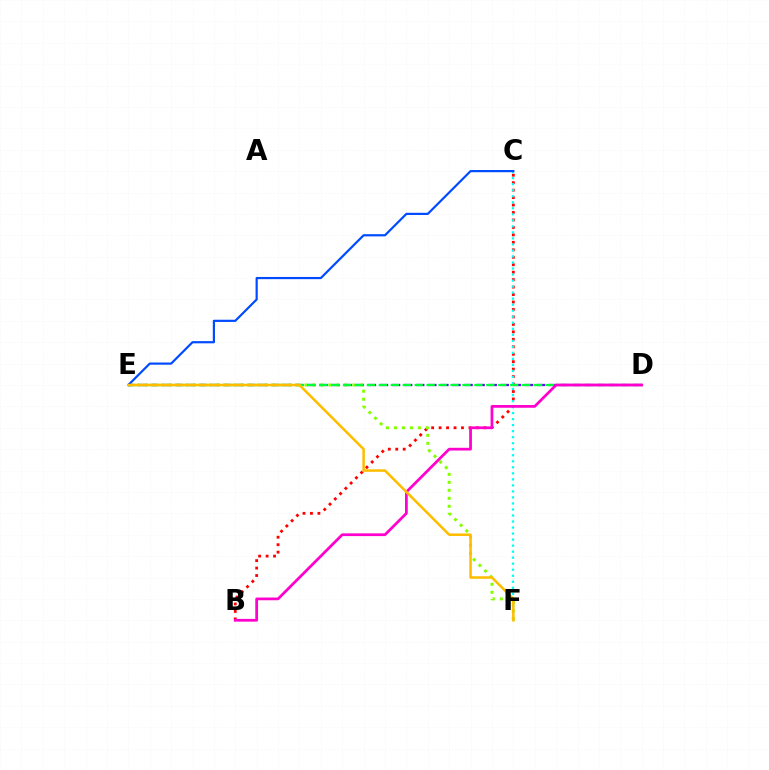{('B', 'C'): [{'color': '#ff0000', 'line_style': 'dotted', 'thickness': 2.03}], ('C', 'F'): [{'color': '#00fff6', 'line_style': 'dotted', 'thickness': 1.64}], ('D', 'E'): [{'color': '#7200ff', 'line_style': 'dashed', 'thickness': 1.64}, {'color': '#00ff39', 'line_style': 'dashed', 'thickness': 1.62}], ('E', 'F'): [{'color': '#84ff00', 'line_style': 'dotted', 'thickness': 2.17}, {'color': '#ffbd00', 'line_style': 'solid', 'thickness': 1.82}], ('C', 'E'): [{'color': '#004bff', 'line_style': 'solid', 'thickness': 1.58}], ('B', 'D'): [{'color': '#ff00cf', 'line_style': 'solid', 'thickness': 1.97}]}